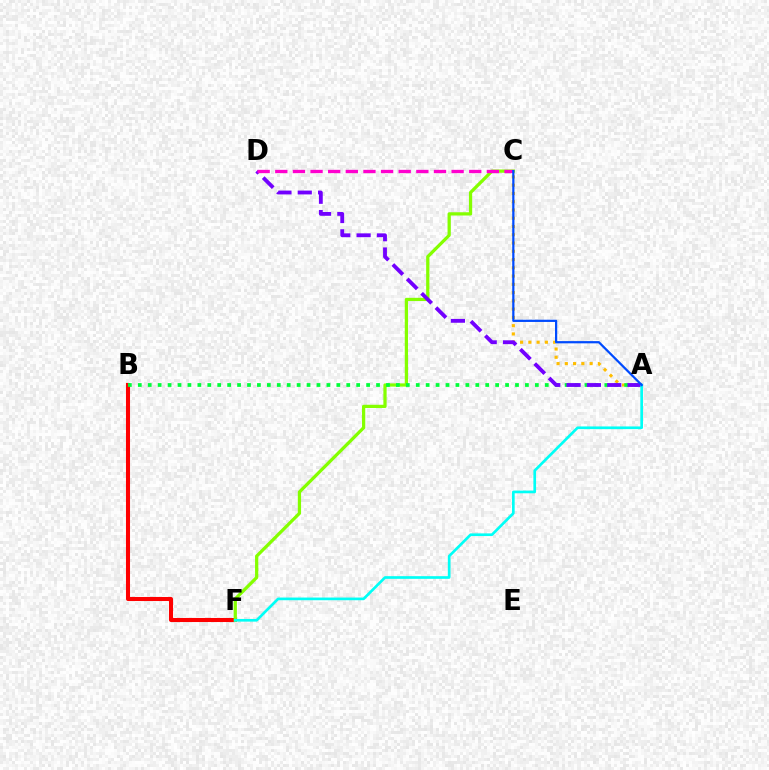{('A', 'C'): [{'color': '#ffbd00', 'line_style': 'dotted', 'thickness': 2.25}, {'color': '#004bff', 'line_style': 'solid', 'thickness': 1.6}], ('B', 'F'): [{'color': '#ff0000', 'line_style': 'solid', 'thickness': 2.92}], ('C', 'F'): [{'color': '#84ff00', 'line_style': 'solid', 'thickness': 2.34}], ('A', 'B'): [{'color': '#00ff39', 'line_style': 'dotted', 'thickness': 2.7}], ('A', 'D'): [{'color': '#7200ff', 'line_style': 'dashed', 'thickness': 2.76}], ('C', 'D'): [{'color': '#ff00cf', 'line_style': 'dashed', 'thickness': 2.4}], ('A', 'F'): [{'color': '#00fff6', 'line_style': 'solid', 'thickness': 1.93}]}